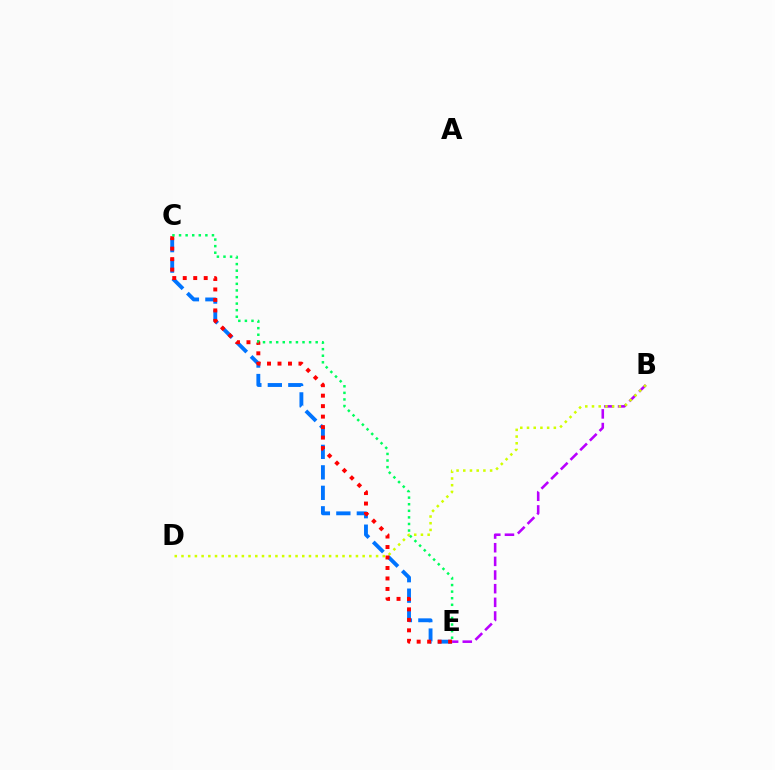{('C', 'E'): [{'color': '#0074ff', 'line_style': 'dashed', 'thickness': 2.78}, {'color': '#ff0000', 'line_style': 'dotted', 'thickness': 2.85}, {'color': '#00ff5c', 'line_style': 'dotted', 'thickness': 1.79}], ('B', 'E'): [{'color': '#b900ff', 'line_style': 'dashed', 'thickness': 1.86}], ('B', 'D'): [{'color': '#d1ff00', 'line_style': 'dotted', 'thickness': 1.82}]}